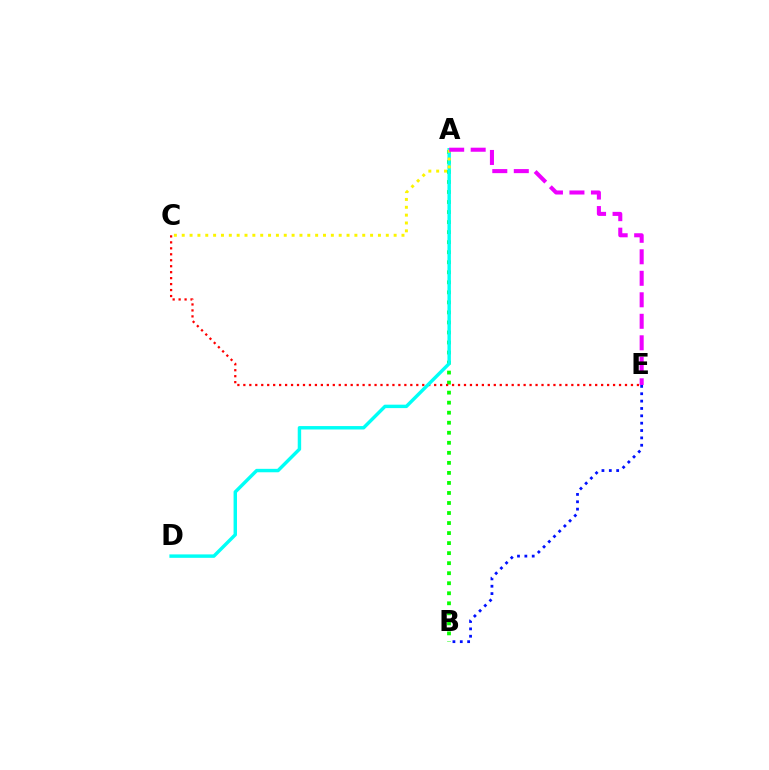{('A', 'B'): [{'color': '#08ff00', 'line_style': 'dotted', 'thickness': 2.73}], ('C', 'E'): [{'color': '#ff0000', 'line_style': 'dotted', 'thickness': 1.62}], ('B', 'E'): [{'color': '#0010ff', 'line_style': 'dotted', 'thickness': 2.0}], ('A', 'D'): [{'color': '#00fff6', 'line_style': 'solid', 'thickness': 2.47}], ('A', 'C'): [{'color': '#fcf500', 'line_style': 'dotted', 'thickness': 2.13}], ('A', 'E'): [{'color': '#ee00ff', 'line_style': 'dashed', 'thickness': 2.92}]}